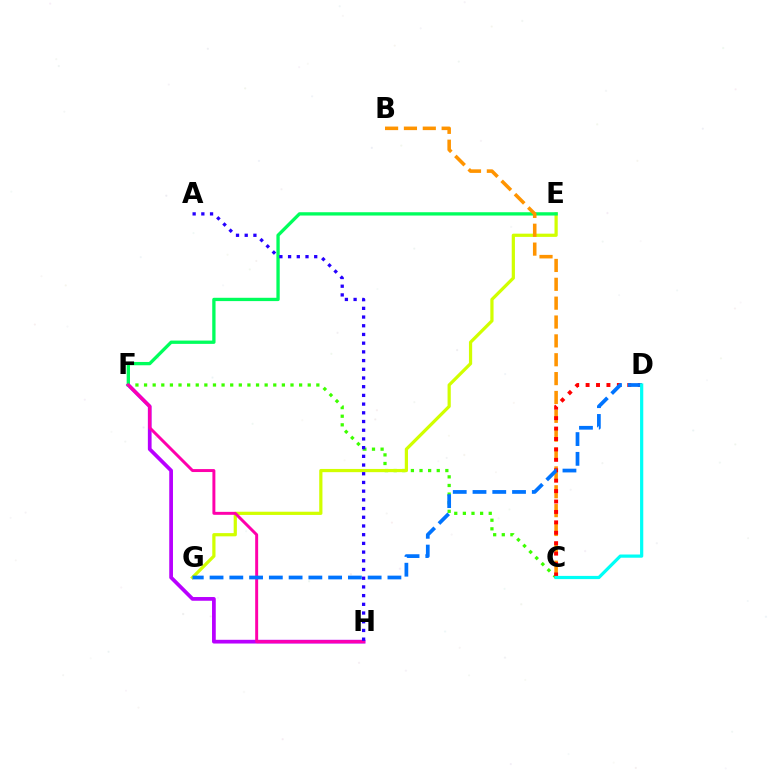{('F', 'H'): [{'color': '#b900ff', 'line_style': 'solid', 'thickness': 2.68}, {'color': '#ff00ac', 'line_style': 'solid', 'thickness': 2.13}], ('C', 'F'): [{'color': '#3dff00', 'line_style': 'dotted', 'thickness': 2.34}], ('E', 'G'): [{'color': '#d1ff00', 'line_style': 'solid', 'thickness': 2.32}], ('E', 'F'): [{'color': '#00ff5c', 'line_style': 'solid', 'thickness': 2.38}], ('B', 'C'): [{'color': '#ff9400', 'line_style': 'dashed', 'thickness': 2.56}], ('C', 'D'): [{'color': '#ff0000', 'line_style': 'dotted', 'thickness': 2.83}, {'color': '#00fff6', 'line_style': 'solid', 'thickness': 2.31}], ('A', 'H'): [{'color': '#2500ff', 'line_style': 'dotted', 'thickness': 2.37}], ('D', 'G'): [{'color': '#0074ff', 'line_style': 'dashed', 'thickness': 2.68}]}